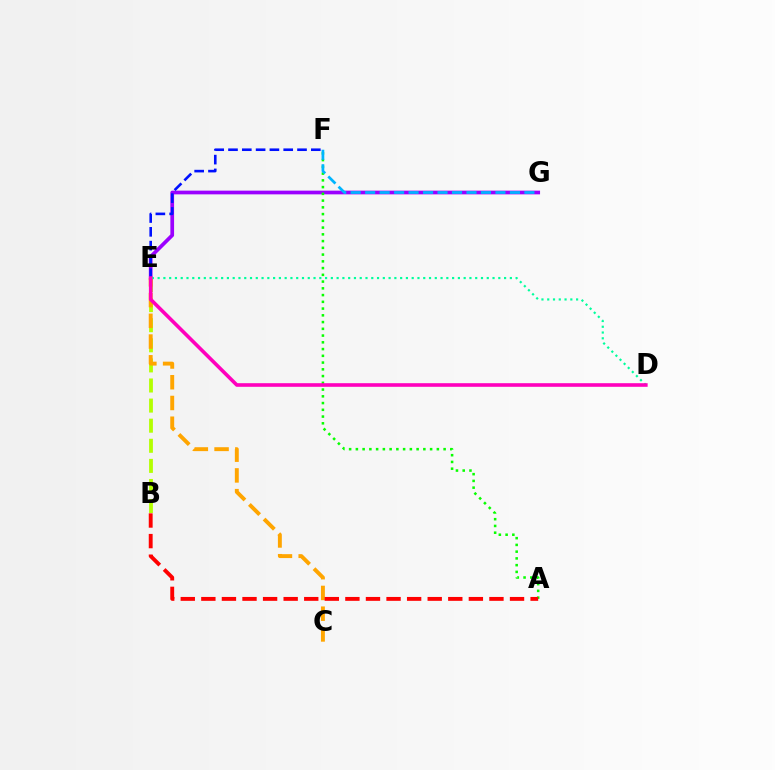{('B', 'E'): [{'color': '#b3ff00', 'line_style': 'dashed', 'thickness': 2.73}], ('E', 'G'): [{'color': '#9b00ff', 'line_style': 'solid', 'thickness': 2.67}], ('A', 'F'): [{'color': '#08ff00', 'line_style': 'dotted', 'thickness': 1.83}], ('C', 'E'): [{'color': '#ffa500', 'line_style': 'dashed', 'thickness': 2.82}], ('A', 'B'): [{'color': '#ff0000', 'line_style': 'dashed', 'thickness': 2.8}], ('F', 'G'): [{'color': '#00b5ff', 'line_style': 'dashed', 'thickness': 1.97}], ('E', 'F'): [{'color': '#0010ff', 'line_style': 'dashed', 'thickness': 1.88}], ('D', 'E'): [{'color': '#00ff9d', 'line_style': 'dotted', 'thickness': 1.57}, {'color': '#ff00bd', 'line_style': 'solid', 'thickness': 2.6}]}